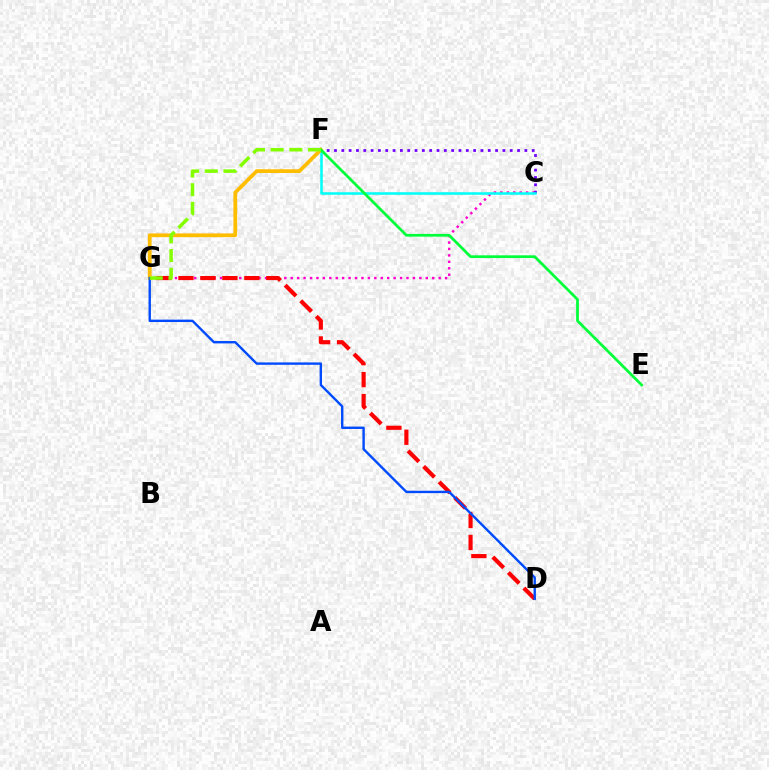{('C', 'G'): [{'color': '#ff00cf', 'line_style': 'dotted', 'thickness': 1.75}], ('D', 'G'): [{'color': '#ff0000', 'line_style': 'dashed', 'thickness': 2.98}, {'color': '#004bff', 'line_style': 'solid', 'thickness': 1.72}], ('C', 'F'): [{'color': '#7200ff', 'line_style': 'dotted', 'thickness': 1.99}, {'color': '#00fff6', 'line_style': 'solid', 'thickness': 1.83}], ('F', 'G'): [{'color': '#ffbd00', 'line_style': 'solid', 'thickness': 2.7}, {'color': '#84ff00', 'line_style': 'dashed', 'thickness': 2.54}], ('E', 'F'): [{'color': '#00ff39', 'line_style': 'solid', 'thickness': 1.97}]}